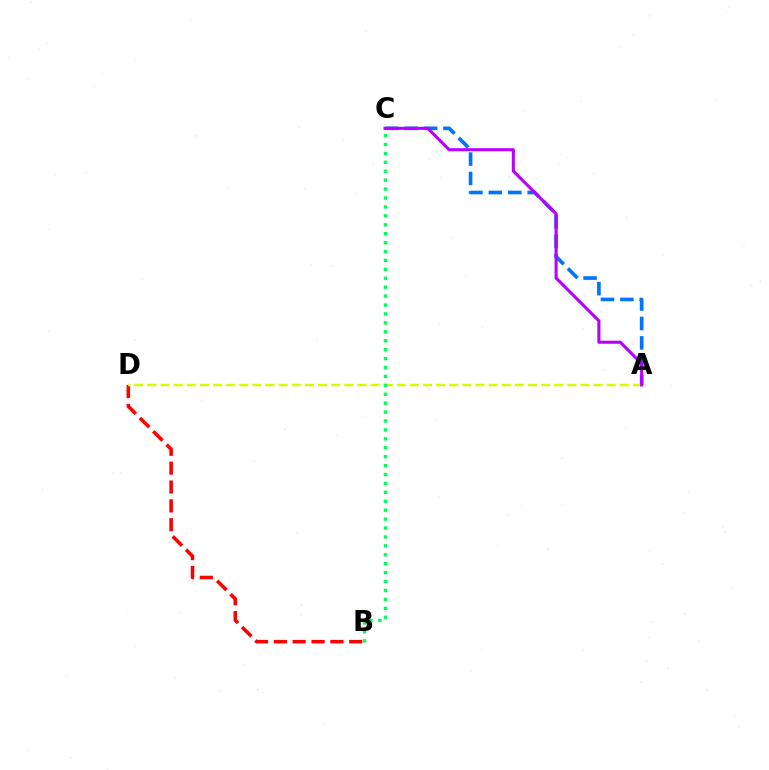{('A', 'C'): [{'color': '#0074ff', 'line_style': 'dashed', 'thickness': 2.64}, {'color': '#b900ff', 'line_style': 'solid', 'thickness': 2.21}], ('B', 'D'): [{'color': '#ff0000', 'line_style': 'dashed', 'thickness': 2.56}], ('A', 'D'): [{'color': '#d1ff00', 'line_style': 'dashed', 'thickness': 1.78}], ('B', 'C'): [{'color': '#00ff5c', 'line_style': 'dotted', 'thickness': 2.42}]}